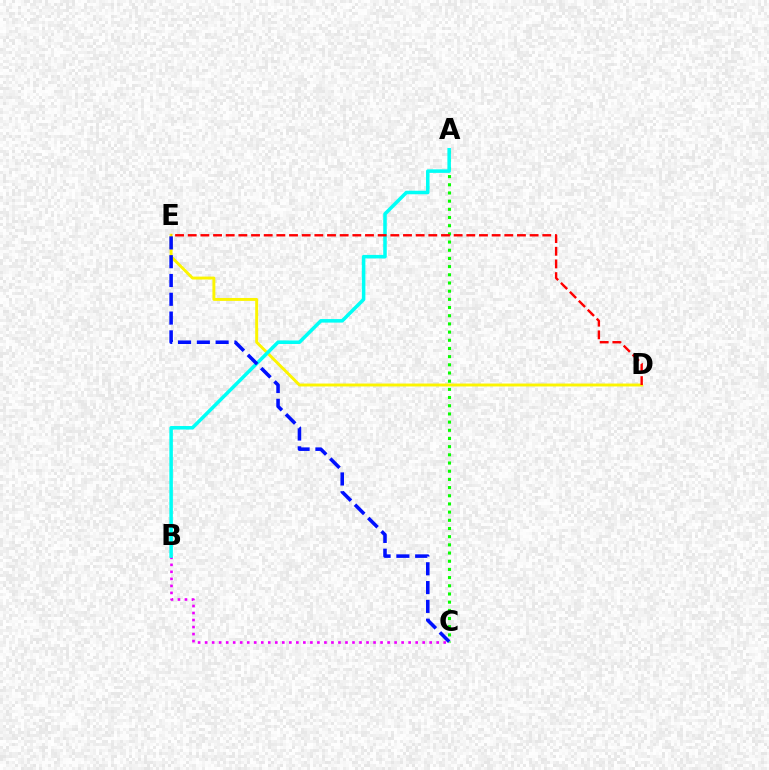{('D', 'E'): [{'color': '#fcf500', 'line_style': 'solid', 'thickness': 2.11}, {'color': '#ff0000', 'line_style': 'dashed', 'thickness': 1.72}], ('A', 'C'): [{'color': '#08ff00', 'line_style': 'dotted', 'thickness': 2.22}], ('B', 'C'): [{'color': '#ee00ff', 'line_style': 'dotted', 'thickness': 1.91}], ('A', 'B'): [{'color': '#00fff6', 'line_style': 'solid', 'thickness': 2.54}], ('C', 'E'): [{'color': '#0010ff', 'line_style': 'dashed', 'thickness': 2.55}]}